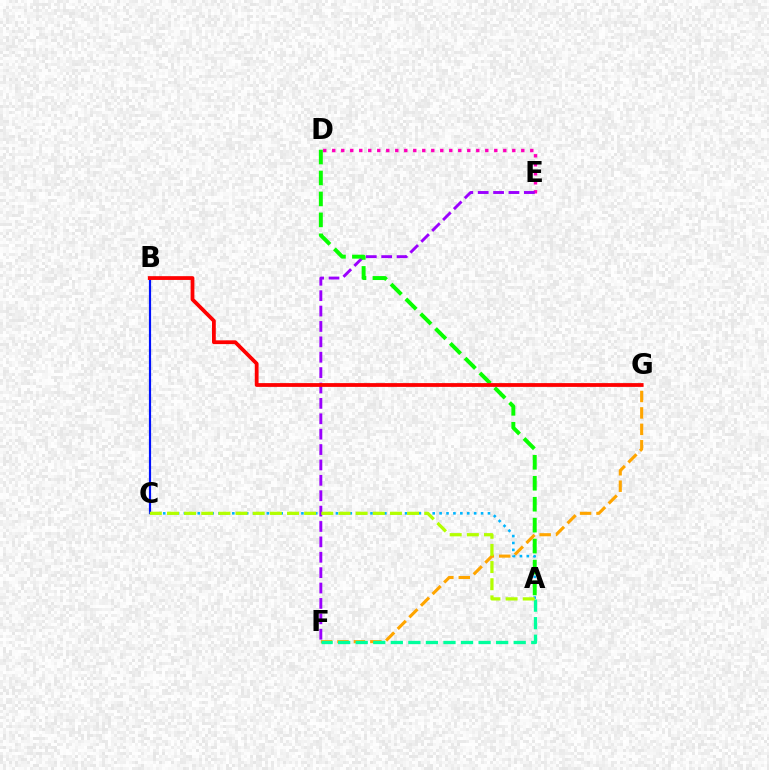{('F', 'G'): [{'color': '#ffa500', 'line_style': 'dashed', 'thickness': 2.23}], ('A', 'F'): [{'color': '#00ff9d', 'line_style': 'dashed', 'thickness': 2.38}], ('D', 'E'): [{'color': '#ff00bd', 'line_style': 'dotted', 'thickness': 2.45}], ('A', 'C'): [{'color': '#00b5ff', 'line_style': 'dotted', 'thickness': 1.88}, {'color': '#b3ff00', 'line_style': 'dashed', 'thickness': 2.33}], ('E', 'F'): [{'color': '#9b00ff', 'line_style': 'dashed', 'thickness': 2.09}], ('A', 'D'): [{'color': '#08ff00', 'line_style': 'dashed', 'thickness': 2.85}], ('B', 'C'): [{'color': '#0010ff', 'line_style': 'solid', 'thickness': 1.57}], ('B', 'G'): [{'color': '#ff0000', 'line_style': 'solid', 'thickness': 2.72}]}